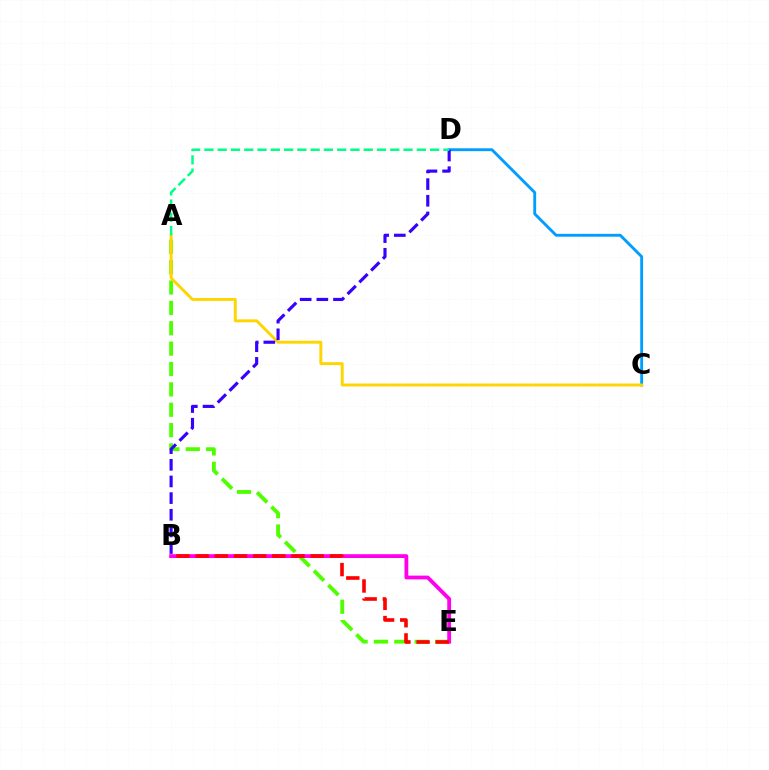{('A', 'E'): [{'color': '#4fff00', 'line_style': 'dashed', 'thickness': 2.77}], ('B', 'E'): [{'color': '#ff00ed', 'line_style': 'solid', 'thickness': 2.74}, {'color': '#ff0000', 'line_style': 'dashed', 'thickness': 2.61}], ('C', 'D'): [{'color': '#009eff', 'line_style': 'solid', 'thickness': 2.07}], ('A', 'C'): [{'color': '#ffd500', 'line_style': 'solid', 'thickness': 2.11}], ('B', 'D'): [{'color': '#3700ff', 'line_style': 'dashed', 'thickness': 2.26}], ('A', 'D'): [{'color': '#00ff86', 'line_style': 'dashed', 'thickness': 1.8}]}